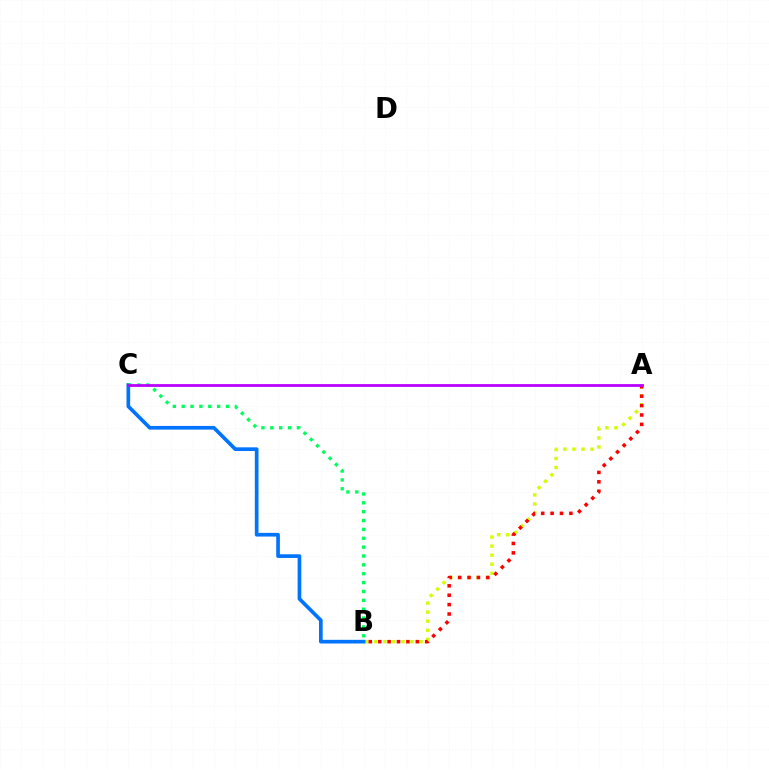{('A', 'B'): [{'color': '#d1ff00', 'line_style': 'dotted', 'thickness': 2.46}, {'color': '#ff0000', 'line_style': 'dotted', 'thickness': 2.55}], ('B', 'C'): [{'color': '#0074ff', 'line_style': 'solid', 'thickness': 2.65}, {'color': '#00ff5c', 'line_style': 'dotted', 'thickness': 2.41}], ('A', 'C'): [{'color': '#b900ff', 'line_style': 'solid', 'thickness': 2.0}]}